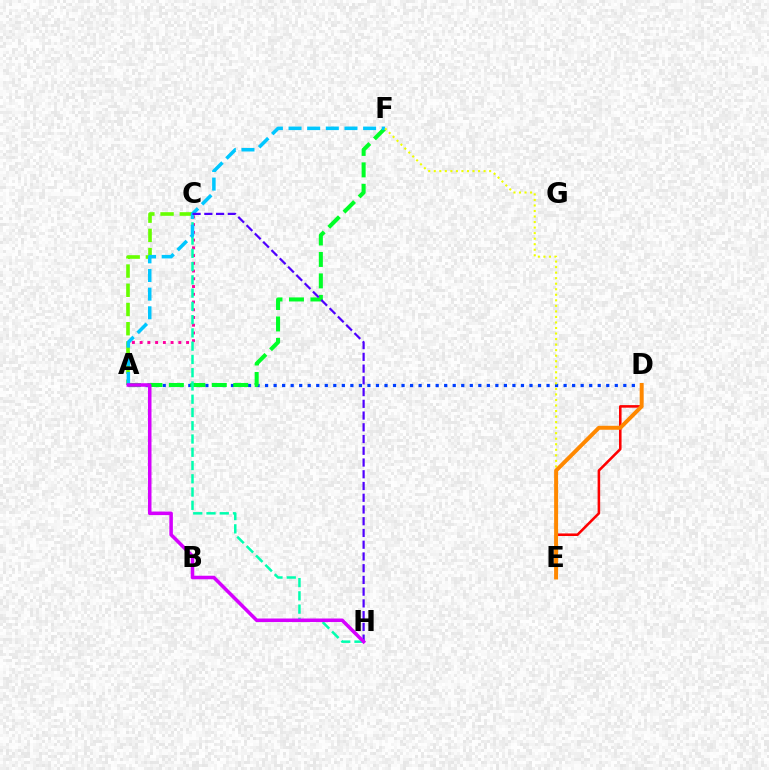{('A', 'C'): [{'color': '#ff00a0', 'line_style': 'dotted', 'thickness': 2.1}, {'color': '#66ff00', 'line_style': 'dashed', 'thickness': 2.61}], ('A', 'D'): [{'color': '#003fff', 'line_style': 'dotted', 'thickness': 2.32}], ('A', 'F'): [{'color': '#00ff27', 'line_style': 'dashed', 'thickness': 2.91}, {'color': '#00c7ff', 'line_style': 'dashed', 'thickness': 2.53}], ('C', 'H'): [{'color': '#00ffaf', 'line_style': 'dashed', 'thickness': 1.8}, {'color': '#4f00ff', 'line_style': 'dashed', 'thickness': 1.59}], ('E', 'F'): [{'color': '#eeff00', 'line_style': 'dotted', 'thickness': 1.5}], ('A', 'H'): [{'color': '#d600ff', 'line_style': 'solid', 'thickness': 2.55}], ('D', 'E'): [{'color': '#ff0000', 'line_style': 'solid', 'thickness': 1.84}, {'color': '#ff8800', 'line_style': 'solid', 'thickness': 2.86}]}